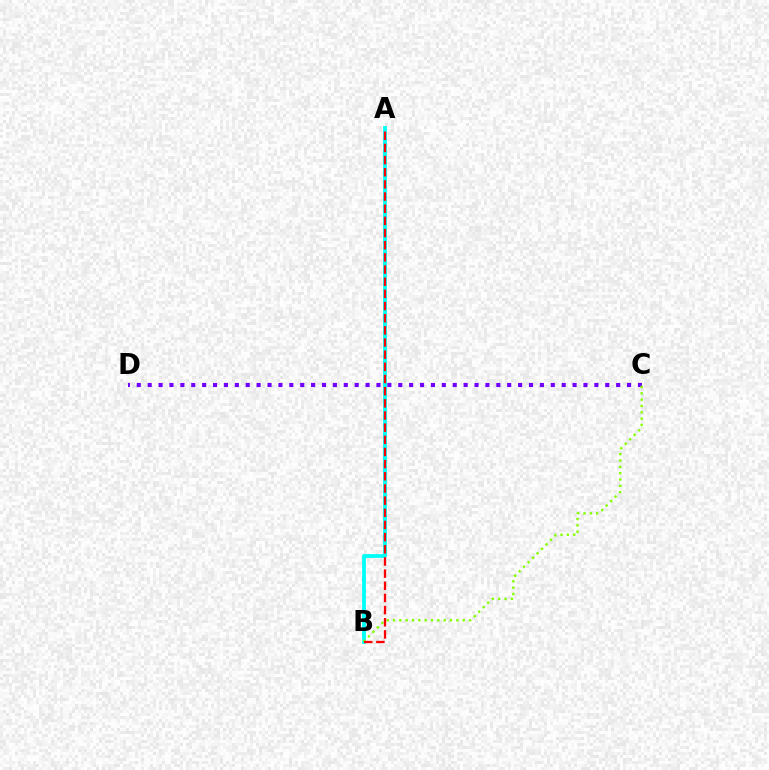{('A', 'B'): [{'color': '#00fff6', 'line_style': 'solid', 'thickness': 2.75}, {'color': '#ff0000', 'line_style': 'dashed', 'thickness': 1.65}], ('C', 'D'): [{'color': '#7200ff', 'line_style': 'dotted', 'thickness': 2.96}], ('B', 'C'): [{'color': '#84ff00', 'line_style': 'dotted', 'thickness': 1.72}]}